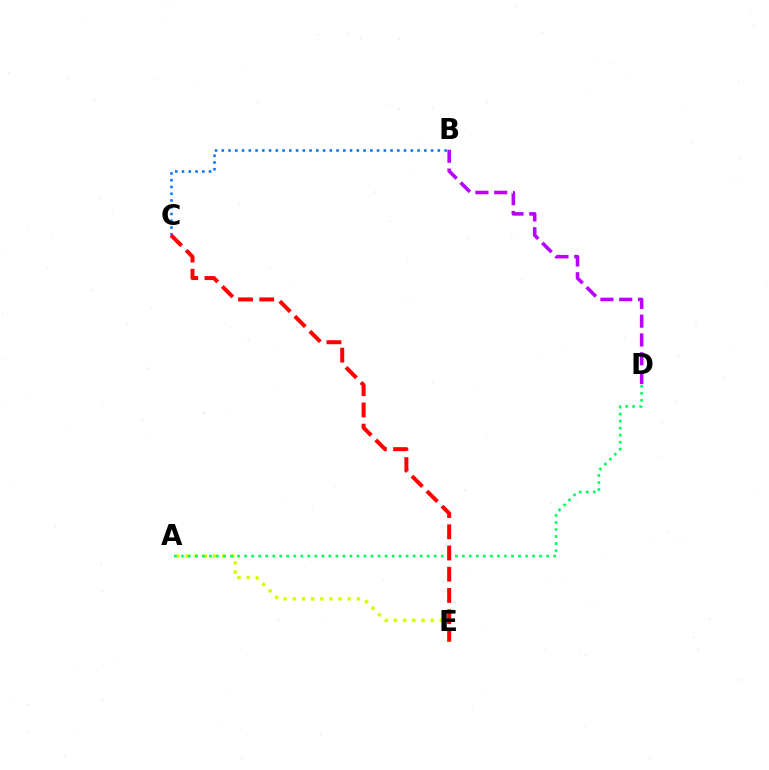{('B', 'C'): [{'color': '#0074ff', 'line_style': 'dotted', 'thickness': 1.83}], ('A', 'E'): [{'color': '#d1ff00', 'line_style': 'dotted', 'thickness': 2.49}], ('A', 'D'): [{'color': '#00ff5c', 'line_style': 'dotted', 'thickness': 1.91}], ('B', 'D'): [{'color': '#b900ff', 'line_style': 'dashed', 'thickness': 2.56}], ('C', 'E'): [{'color': '#ff0000', 'line_style': 'dashed', 'thickness': 2.88}]}